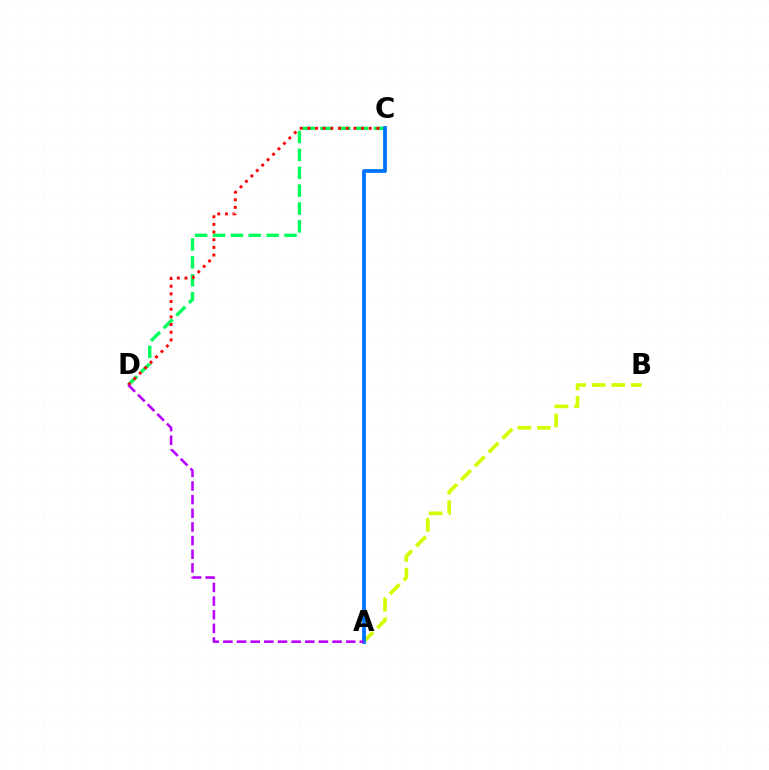{('C', 'D'): [{'color': '#00ff5c', 'line_style': 'dashed', 'thickness': 2.43}, {'color': '#ff0000', 'line_style': 'dotted', 'thickness': 2.08}], ('A', 'B'): [{'color': '#d1ff00', 'line_style': 'dashed', 'thickness': 2.65}], ('A', 'C'): [{'color': '#0074ff', 'line_style': 'solid', 'thickness': 2.73}], ('A', 'D'): [{'color': '#b900ff', 'line_style': 'dashed', 'thickness': 1.85}]}